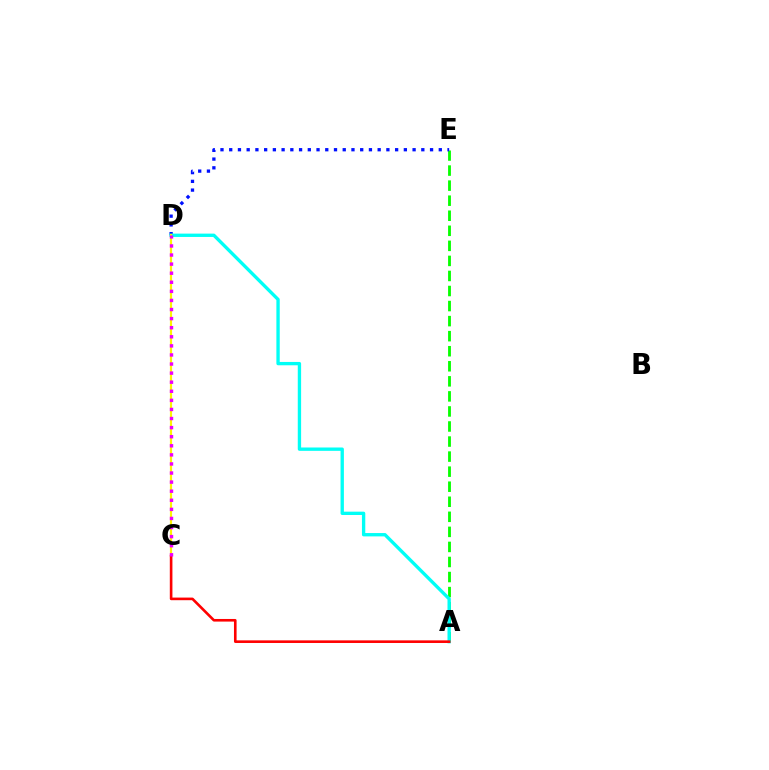{('A', 'E'): [{'color': '#08ff00', 'line_style': 'dashed', 'thickness': 2.05}], ('D', 'E'): [{'color': '#0010ff', 'line_style': 'dotted', 'thickness': 2.37}], ('A', 'D'): [{'color': '#00fff6', 'line_style': 'solid', 'thickness': 2.41}], ('C', 'D'): [{'color': '#fcf500', 'line_style': 'solid', 'thickness': 1.56}, {'color': '#ee00ff', 'line_style': 'dotted', 'thickness': 2.47}], ('A', 'C'): [{'color': '#ff0000', 'line_style': 'solid', 'thickness': 1.88}]}